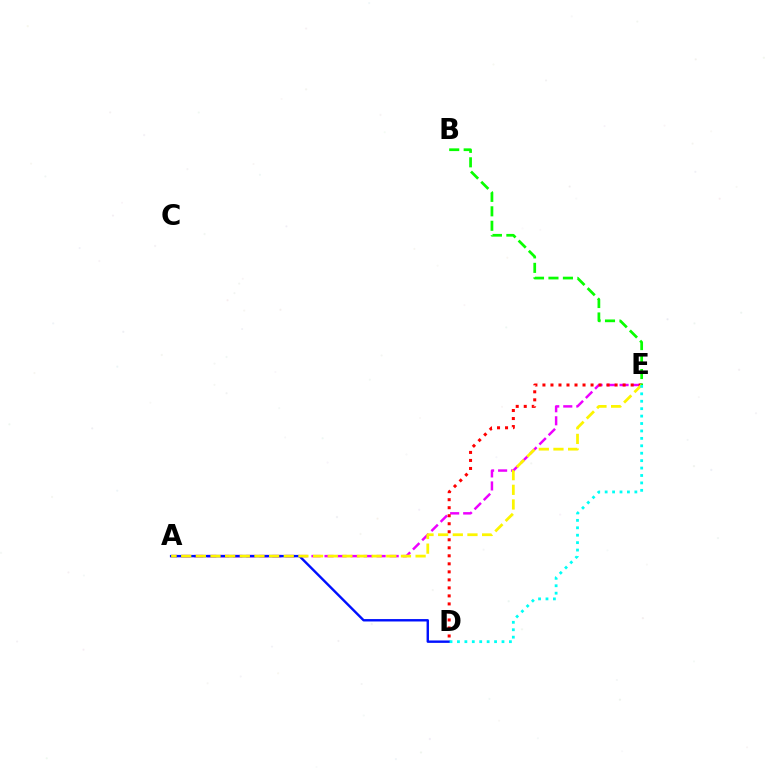{('A', 'E'): [{'color': '#ee00ff', 'line_style': 'dashed', 'thickness': 1.77}, {'color': '#fcf500', 'line_style': 'dashed', 'thickness': 1.99}], ('D', 'E'): [{'color': '#ff0000', 'line_style': 'dotted', 'thickness': 2.18}, {'color': '#00fff6', 'line_style': 'dotted', 'thickness': 2.02}], ('B', 'E'): [{'color': '#08ff00', 'line_style': 'dashed', 'thickness': 1.97}], ('A', 'D'): [{'color': '#0010ff', 'line_style': 'solid', 'thickness': 1.73}]}